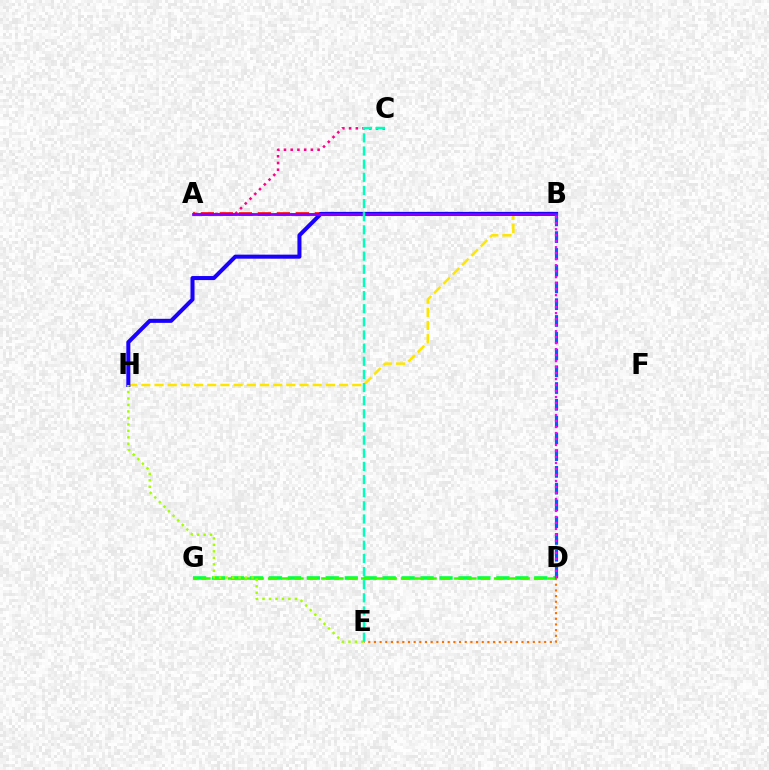{('B', 'H'): [{'color': '#ffe600', 'line_style': 'dashed', 'thickness': 1.79}, {'color': '#1900ff', 'line_style': 'solid', 'thickness': 2.91}], ('A', 'B'): [{'color': '#00d3ff', 'line_style': 'dashed', 'thickness': 2.2}, {'color': '#ff0000', 'line_style': 'dashed', 'thickness': 2.58}, {'color': '#8a00ff', 'line_style': 'solid', 'thickness': 2.0}], ('A', 'C'): [{'color': '#ff0088', 'line_style': 'dotted', 'thickness': 1.83}], ('D', 'G'): [{'color': '#00ff45', 'line_style': 'dashed', 'thickness': 2.58}, {'color': '#31ff00', 'line_style': 'dashed', 'thickness': 1.81}], ('E', 'H'): [{'color': '#a2ff00', 'line_style': 'dotted', 'thickness': 1.76}], ('D', 'E'): [{'color': '#ff7000', 'line_style': 'dotted', 'thickness': 1.54}], ('C', 'E'): [{'color': '#00ffbb', 'line_style': 'dashed', 'thickness': 1.79}], ('B', 'D'): [{'color': '#005dff', 'line_style': 'dashed', 'thickness': 2.28}, {'color': '#fa00f9', 'line_style': 'dotted', 'thickness': 1.63}]}